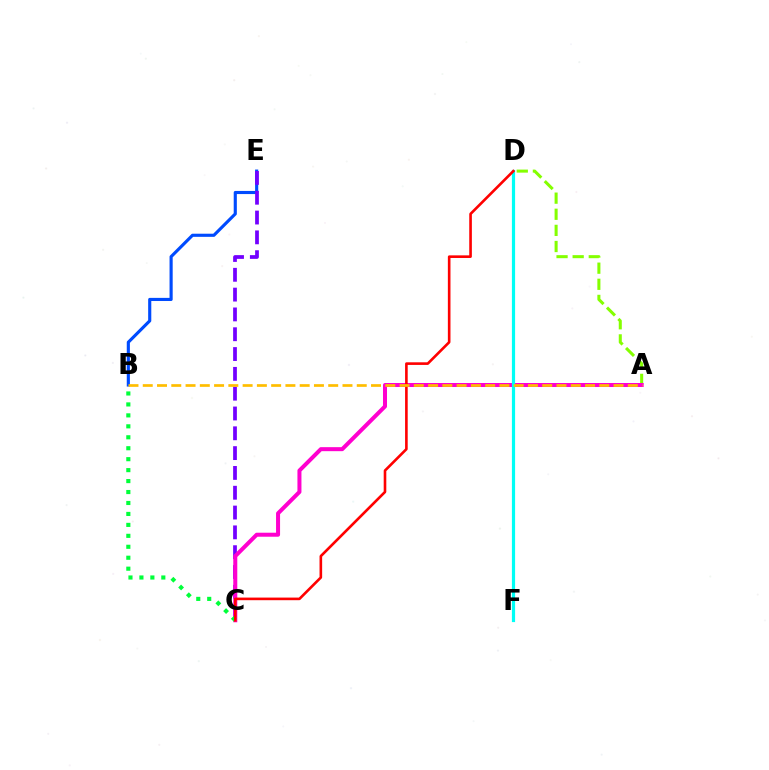{('B', 'E'): [{'color': '#004bff', 'line_style': 'solid', 'thickness': 2.26}], ('C', 'E'): [{'color': '#7200ff', 'line_style': 'dashed', 'thickness': 2.69}], ('A', 'D'): [{'color': '#84ff00', 'line_style': 'dashed', 'thickness': 2.19}], ('A', 'C'): [{'color': '#ff00cf', 'line_style': 'solid', 'thickness': 2.89}], ('B', 'C'): [{'color': '#00ff39', 'line_style': 'dotted', 'thickness': 2.98}], ('D', 'F'): [{'color': '#00fff6', 'line_style': 'solid', 'thickness': 2.3}], ('C', 'D'): [{'color': '#ff0000', 'line_style': 'solid', 'thickness': 1.89}], ('A', 'B'): [{'color': '#ffbd00', 'line_style': 'dashed', 'thickness': 1.94}]}